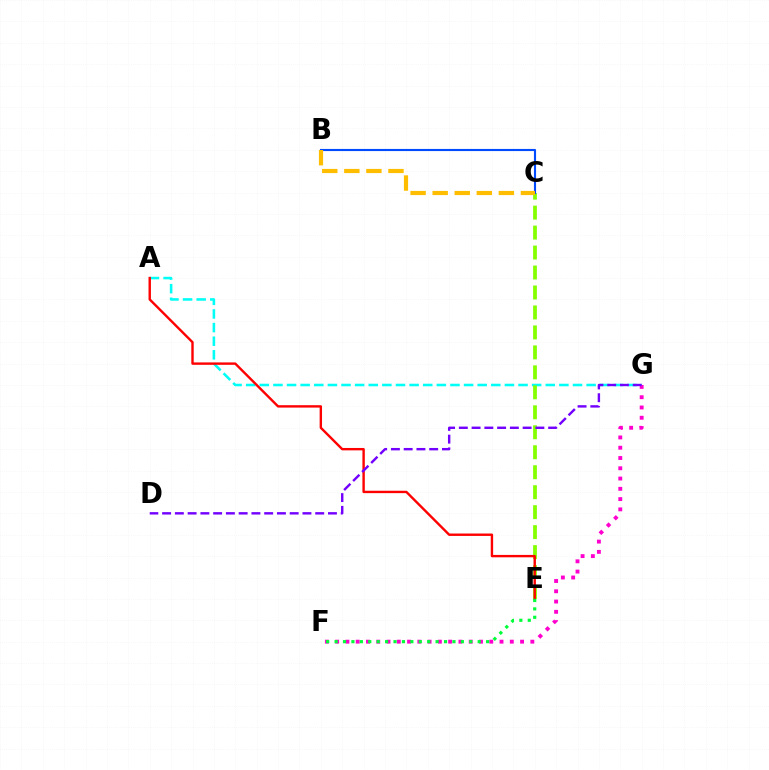{('A', 'G'): [{'color': '#00fff6', 'line_style': 'dashed', 'thickness': 1.85}], ('C', 'E'): [{'color': '#84ff00', 'line_style': 'dashed', 'thickness': 2.71}], ('A', 'E'): [{'color': '#ff0000', 'line_style': 'solid', 'thickness': 1.72}], ('F', 'G'): [{'color': '#ff00cf', 'line_style': 'dotted', 'thickness': 2.79}], ('B', 'C'): [{'color': '#004bff', 'line_style': 'solid', 'thickness': 1.53}, {'color': '#ffbd00', 'line_style': 'dashed', 'thickness': 3.0}], ('E', 'F'): [{'color': '#00ff39', 'line_style': 'dotted', 'thickness': 2.29}], ('D', 'G'): [{'color': '#7200ff', 'line_style': 'dashed', 'thickness': 1.73}]}